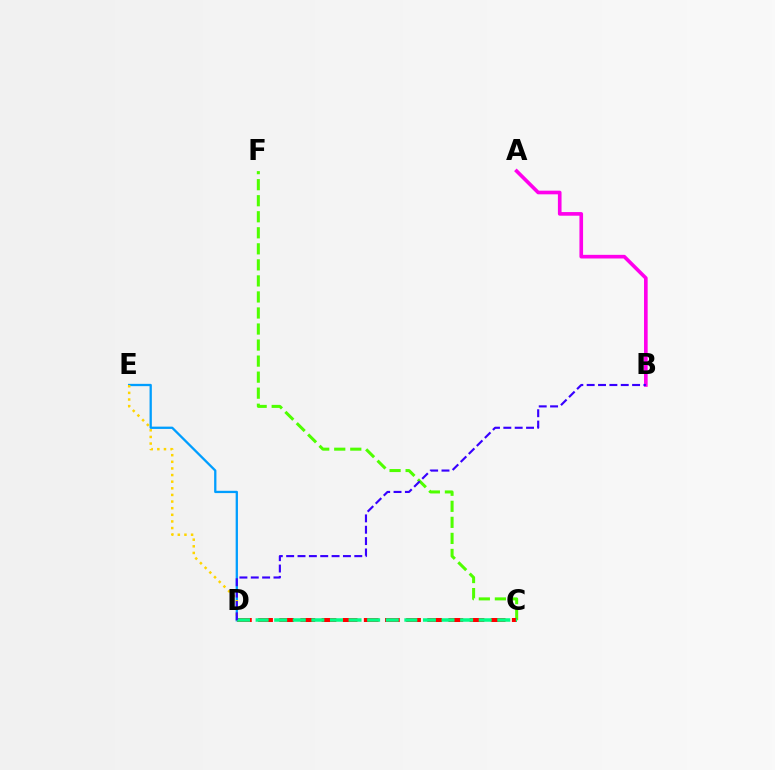{('C', 'F'): [{'color': '#4fff00', 'line_style': 'dashed', 'thickness': 2.18}], ('D', 'E'): [{'color': '#009eff', 'line_style': 'solid', 'thickness': 1.65}, {'color': '#ffd500', 'line_style': 'dotted', 'thickness': 1.8}], ('C', 'D'): [{'color': '#ff0000', 'line_style': 'dashed', 'thickness': 2.87}, {'color': '#00ff86', 'line_style': 'dashed', 'thickness': 2.53}], ('A', 'B'): [{'color': '#ff00ed', 'line_style': 'solid', 'thickness': 2.62}], ('B', 'D'): [{'color': '#3700ff', 'line_style': 'dashed', 'thickness': 1.54}]}